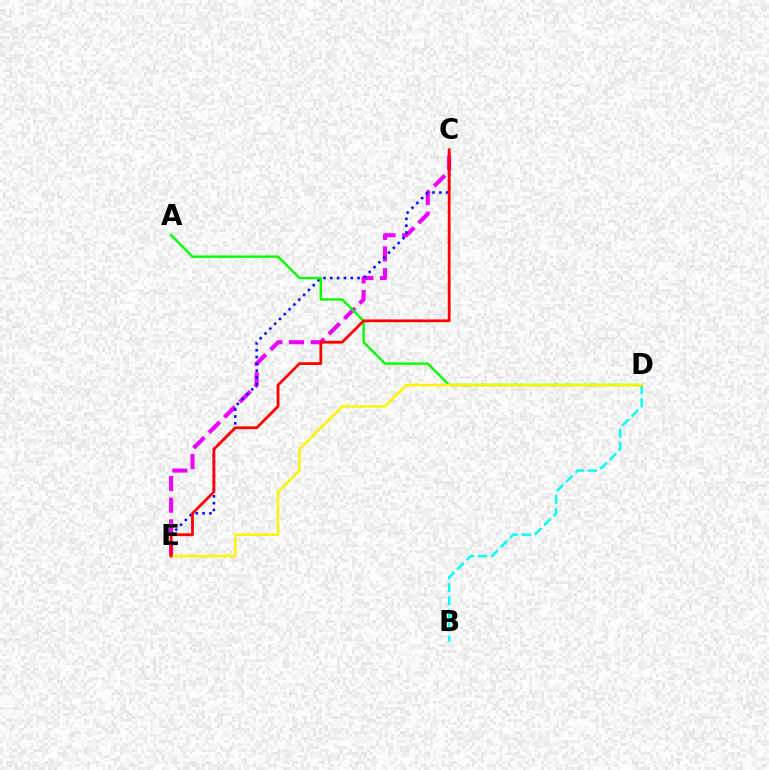{('B', 'D'): [{'color': '#00fff6', 'line_style': 'dashed', 'thickness': 1.79}], ('C', 'E'): [{'color': '#ee00ff', 'line_style': 'dashed', 'thickness': 2.94}, {'color': '#0010ff', 'line_style': 'dotted', 'thickness': 1.85}, {'color': '#ff0000', 'line_style': 'solid', 'thickness': 2.01}], ('A', 'D'): [{'color': '#08ff00', 'line_style': 'solid', 'thickness': 1.73}], ('D', 'E'): [{'color': '#fcf500', 'line_style': 'solid', 'thickness': 1.8}]}